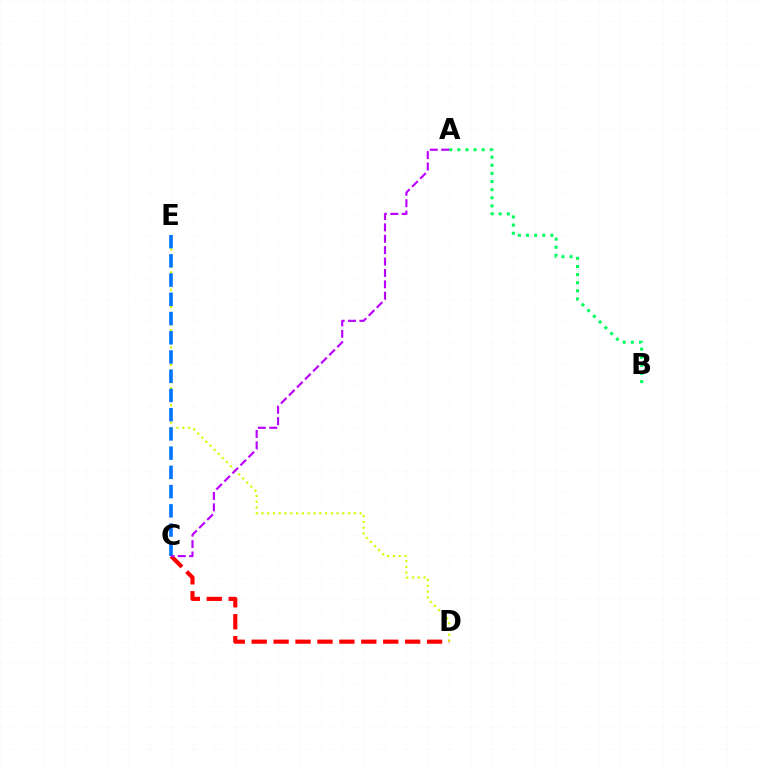{('A', 'B'): [{'color': '#00ff5c', 'line_style': 'dotted', 'thickness': 2.21}], ('D', 'E'): [{'color': '#d1ff00', 'line_style': 'dotted', 'thickness': 1.57}], ('C', 'D'): [{'color': '#ff0000', 'line_style': 'dashed', 'thickness': 2.98}], ('C', 'E'): [{'color': '#0074ff', 'line_style': 'dashed', 'thickness': 2.61}], ('A', 'C'): [{'color': '#b900ff', 'line_style': 'dashed', 'thickness': 1.55}]}